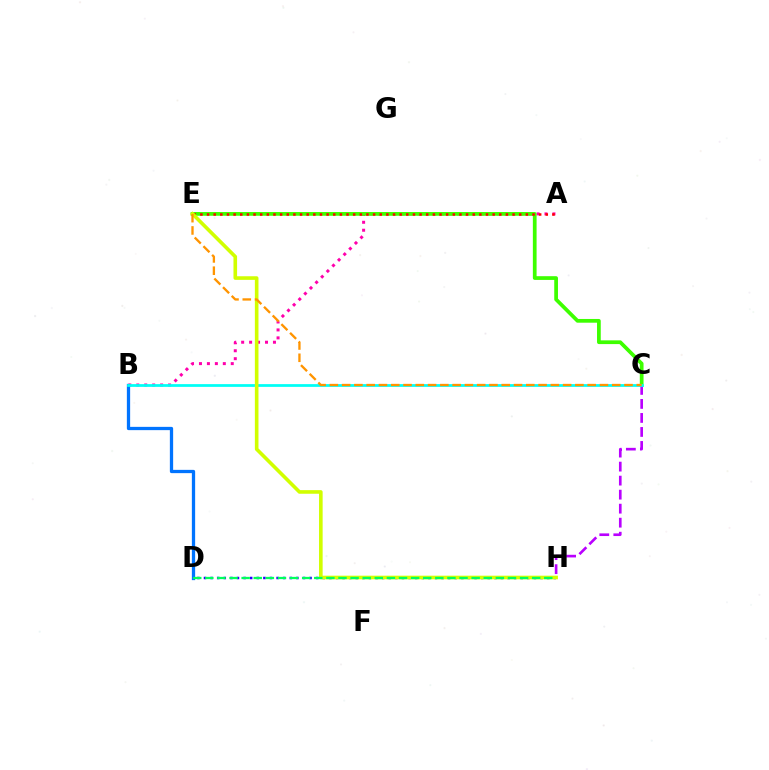{('A', 'B'): [{'color': '#ff00ac', 'line_style': 'dotted', 'thickness': 2.16}], ('B', 'D'): [{'color': '#0074ff', 'line_style': 'solid', 'thickness': 2.36}], ('C', 'E'): [{'color': '#3dff00', 'line_style': 'solid', 'thickness': 2.69}, {'color': '#ff9400', 'line_style': 'dashed', 'thickness': 1.67}], ('C', 'H'): [{'color': '#b900ff', 'line_style': 'dashed', 'thickness': 1.9}], ('B', 'C'): [{'color': '#00fff6', 'line_style': 'solid', 'thickness': 1.98}], ('D', 'H'): [{'color': '#2500ff', 'line_style': 'dotted', 'thickness': 1.79}, {'color': '#00ff5c', 'line_style': 'dashed', 'thickness': 1.64}], ('A', 'E'): [{'color': '#ff0000', 'line_style': 'dotted', 'thickness': 1.8}], ('E', 'H'): [{'color': '#d1ff00', 'line_style': 'solid', 'thickness': 2.6}]}